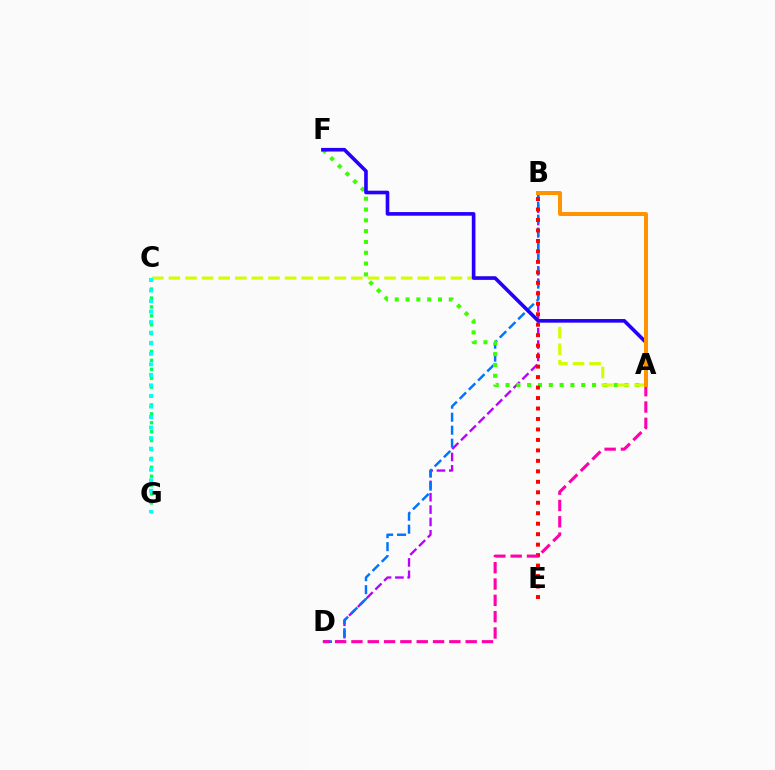{('B', 'D'): [{'color': '#b900ff', 'line_style': 'dashed', 'thickness': 1.68}, {'color': '#0074ff', 'line_style': 'dashed', 'thickness': 1.77}], ('A', 'F'): [{'color': '#3dff00', 'line_style': 'dotted', 'thickness': 2.94}, {'color': '#2500ff', 'line_style': 'solid', 'thickness': 2.61}], ('B', 'E'): [{'color': '#ff0000', 'line_style': 'dotted', 'thickness': 2.85}], ('C', 'G'): [{'color': '#00ff5c', 'line_style': 'dotted', 'thickness': 2.42}, {'color': '#00fff6', 'line_style': 'dotted', 'thickness': 2.86}], ('A', 'C'): [{'color': '#d1ff00', 'line_style': 'dashed', 'thickness': 2.25}], ('A', 'D'): [{'color': '#ff00ac', 'line_style': 'dashed', 'thickness': 2.22}], ('A', 'B'): [{'color': '#ff9400', 'line_style': 'solid', 'thickness': 2.87}]}